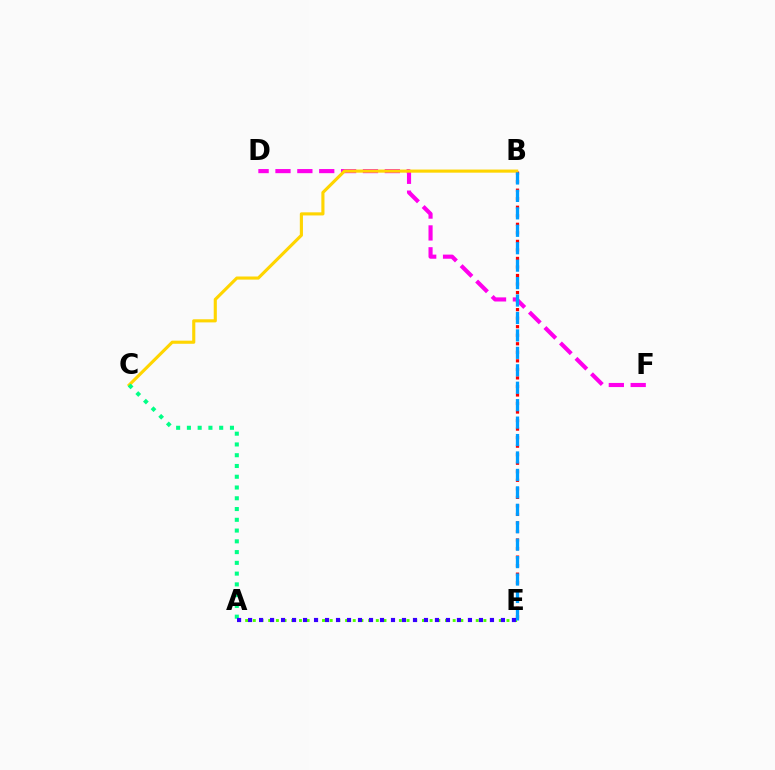{('B', 'E'): [{'color': '#ff0000', 'line_style': 'dotted', 'thickness': 2.32}, {'color': '#009eff', 'line_style': 'dashed', 'thickness': 2.37}], ('D', 'F'): [{'color': '#ff00ed', 'line_style': 'dashed', 'thickness': 2.97}], ('A', 'E'): [{'color': '#4fff00', 'line_style': 'dotted', 'thickness': 2.09}, {'color': '#3700ff', 'line_style': 'dotted', 'thickness': 2.99}], ('B', 'C'): [{'color': '#ffd500', 'line_style': 'solid', 'thickness': 2.25}], ('A', 'C'): [{'color': '#00ff86', 'line_style': 'dotted', 'thickness': 2.92}]}